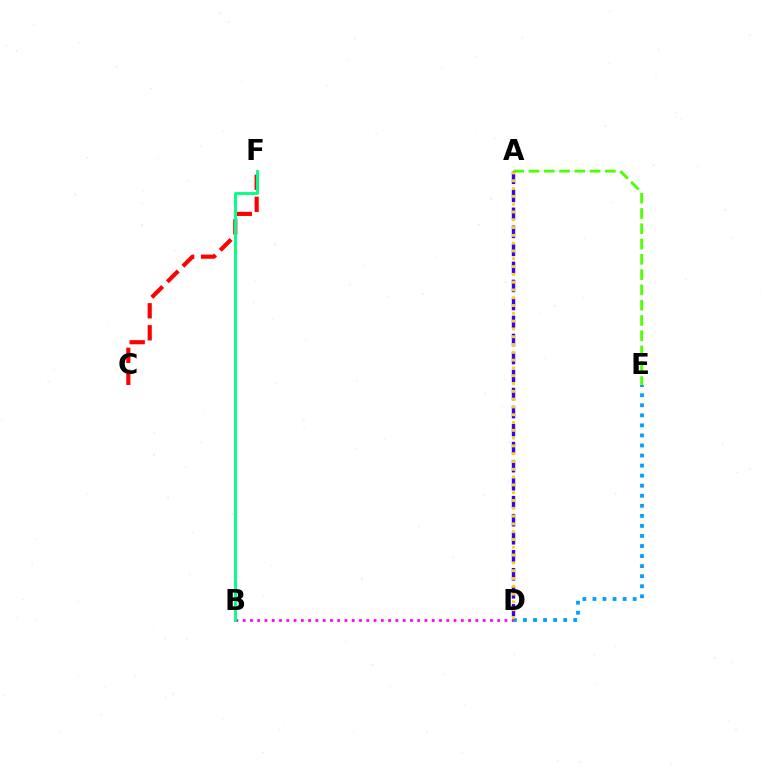{('C', 'F'): [{'color': '#ff0000', 'line_style': 'dashed', 'thickness': 2.99}], ('D', 'E'): [{'color': '#009eff', 'line_style': 'dotted', 'thickness': 2.73}], ('B', 'D'): [{'color': '#ff00ed', 'line_style': 'dotted', 'thickness': 1.98}], ('A', 'E'): [{'color': '#4fff00', 'line_style': 'dashed', 'thickness': 2.08}], ('A', 'D'): [{'color': '#3700ff', 'line_style': 'dashed', 'thickness': 2.45}, {'color': '#ffd500', 'line_style': 'dotted', 'thickness': 2.12}], ('B', 'F'): [{'color': '#00ff86', 'line_style': 'solid', 'thickness': 2.07}]}